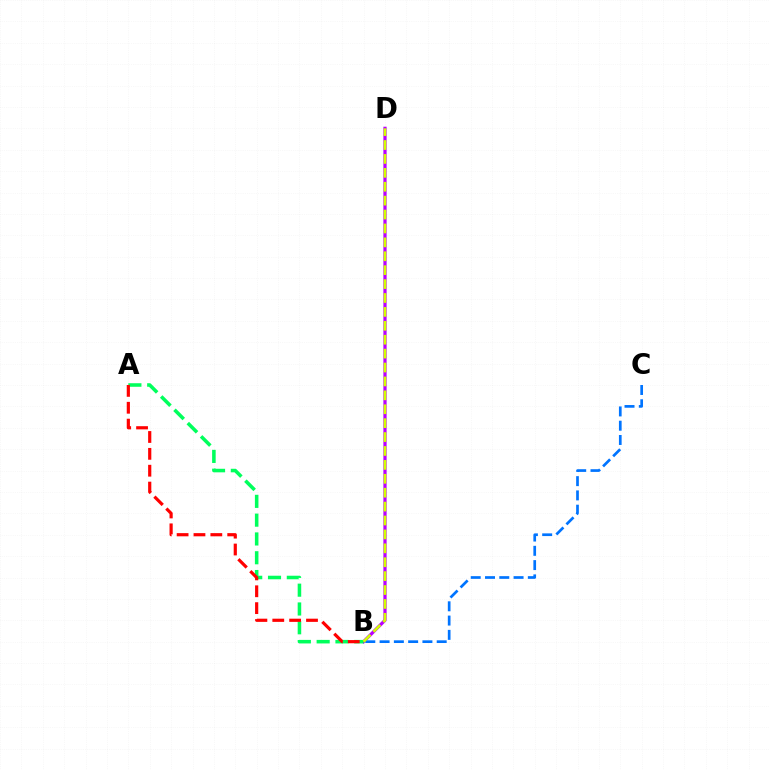{('B', 'D'): [{'color': '#b900ff', 'line_style': 'solid', 'thickness': 2.32}, {'color': '#d1ff00', 'line_style': 'dashed', 'thickness': 1.89}], ('A', 'B'): [{'color': '#00ff5c', 'line_style': 'dashed', 'thickness': 2.55}, {'color': '#ff0000', 'line_style': 'dashed', 'thickness': 2.29}], ('B', 'C'): [{'color': '#0074ff', 'line_style': 'dashed', 'thickness': 1.94}]}